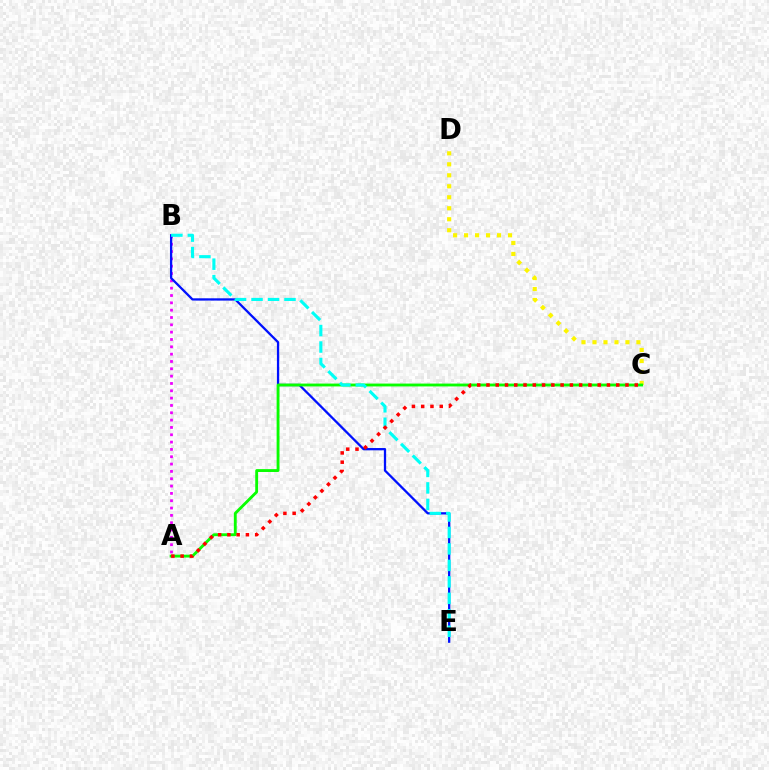{('A', 'B'): [{'color': '#ee00ff', 'line_style': 'dotted', 'thickness': 1.99}], ('B', 'E'): [{'color': '#0010ff', 'line_style': 'solid', 'thickness': 1.64}, {'color': '#00fff6', 'line_style': 'dashed', 'thickness': 2.24}], ('C', 'D'): [{'color': '#fcf500', 'line_style': 'dotted', 'thickness': 2.98}], ('A', 'C'): [{'color': '#08ff00', 'line_style': 'solid', 'thickness': 2.06}, {'color': '#ff0000', 'line_style': 'dotted', 'thickness': 2.52}]}